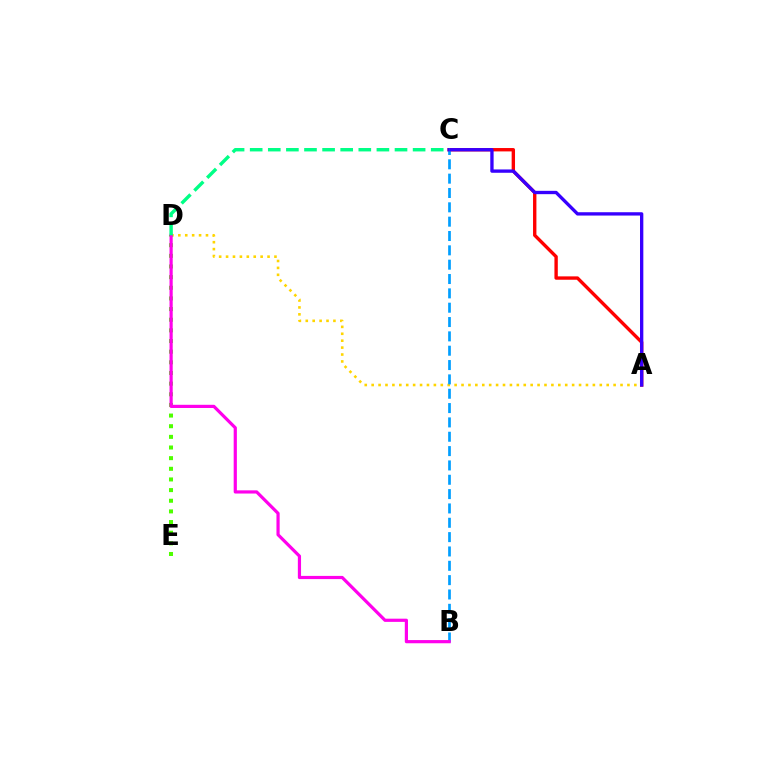{('A', 'D'): [{'color': '#ffd500', 'line_style': 'dotted', 'thickness': 1.88}], ('D', 'E'): [{'color': '#4fff00', 'line_style': 'dotted', 'thickness': 2.89}], ('A', 'C'): [{'color': '#ff0000', 'line_style': 'solid', 'thickness': 2.43}, {'color': '#3700ff', 'line_style': 'solid', 'thickness': 2.4}], ('B', 'C'): [{'color': '#009eff', 'line_style': 'dashed', 'thickness': 1.95}], ('B', 'D'): [{'color': '#ff00ed', 'line_style': 'solid', 'thickness': 2.3}], ('C', 'D'): [{'color': '#00ff86', 'line_style': 'dashed', 'thickness': 2.46}]}